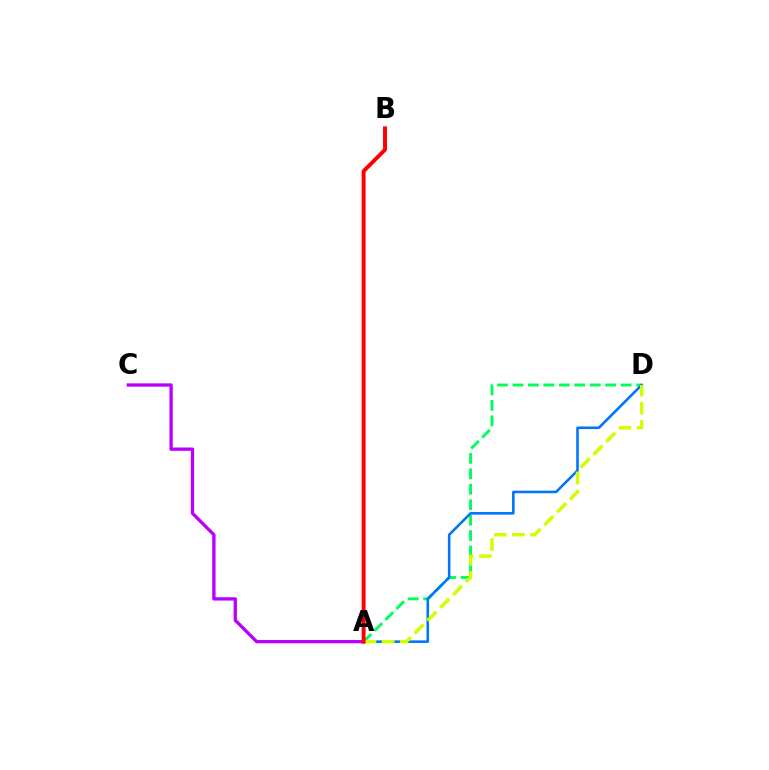{('A', 'D'): [{'color': '#00ff5c', 'line_style': 'dashed', 'thickness': 2.1}, {'color': '#0074ff', 'line_style': 'solid', 'thickness': 1.86}, {'color': '#d1ff00', 'line_style': 'dashed', 'thickness': 2.47}], ('A', 'C'): [{'color': '#b900ff', 'line_style': 'solid', 'thickness': 2.39}], ('A', 'B'): [{'color': '#ff0000', 'line_style': 'solid', 'thickness': 2.82}]}